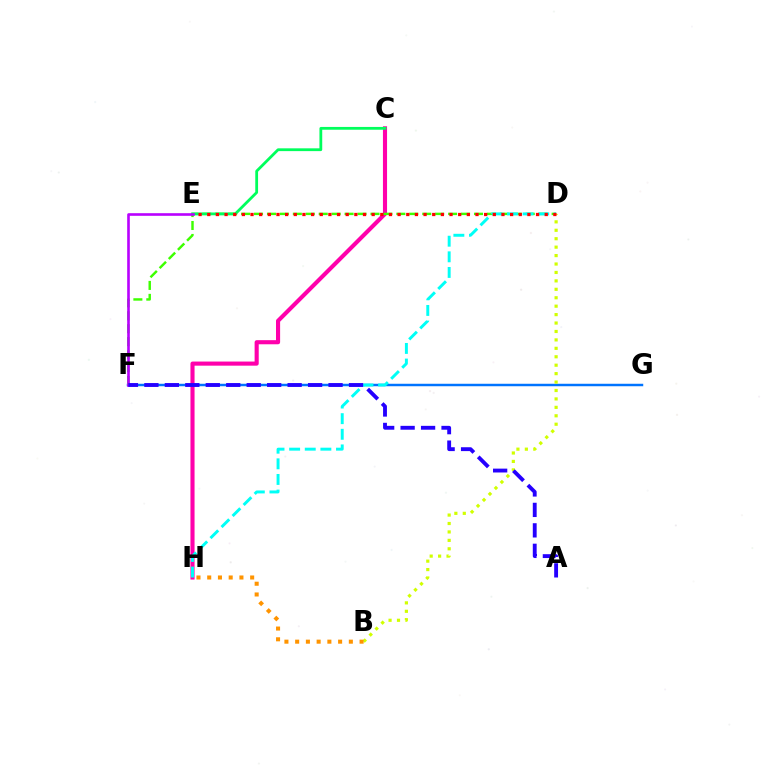{('F', 'G'): [{'color': '#0074ff', 'line_style': 'solid', 'thickness': 1.78}], ('C', 'H'): [{'color': '#ff00ac', 'line_style': 'solid', 'thickness': 2.96}], ('D', 'F'): [{'color': '#3dff00', 'line_style': 'dashed', 'thickness': 1.76}], ('C', 'E'): [{'color': '#00ff5c', 'line_style': 'solid', 'thickness': 2.01}], ('D', 'H'): [{'color': '#00fff6', 'line_style': 'dashed', 'thickness': 2.12}], ('B', 'D'): [{'color': '#d1ff00', 'line_style': 'dotted', 'thickness': 2.29}], ('D', 'E'): [{'color': '#ff0000', 'line_style': 'dotted', 'thickness': 2.35}], ('B', 'H'): [{'color': '#ff9400', 'line_style': 'dotted', 'thickness': 2.92}], ('E', 'F'): [{'color': '#b900ff', 'line_style': 'solid', 'thickness': 1.89}], ('A', 'F'): [{'color': '#2500ff', 'line_style': 'dashed', 'thickness': 2.78}]}